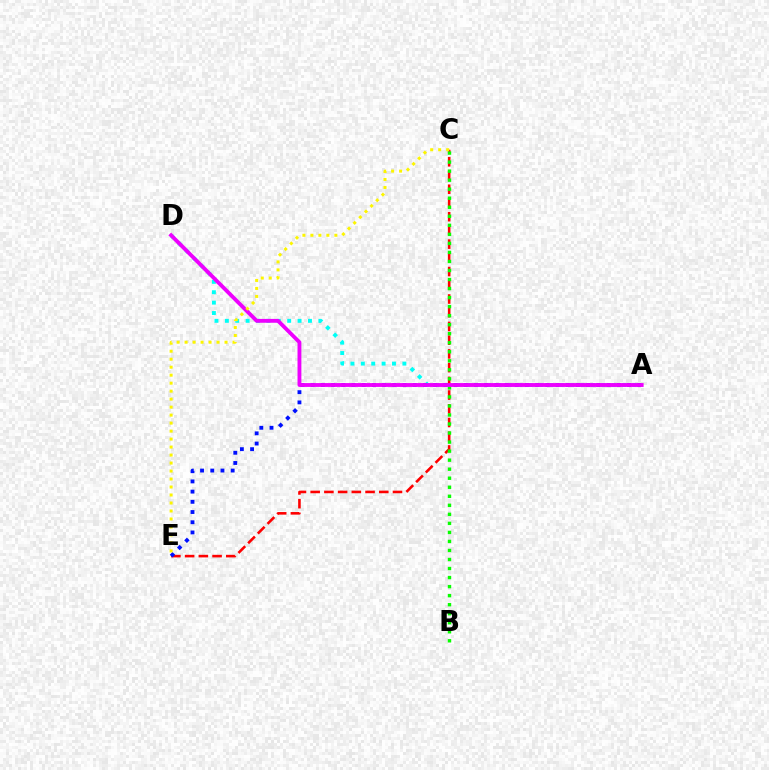{('A', 'D'): [{'color': '#00fff6', 'line_style': 'dotted', 'thickness': 2.82}, {'color': '#ee00ff', 'line_style': 'solid', 'thickness': 2.77}], ('C', 'E'): [{'color': '#ff0000', 'line_style': 'dashed', 'thickness': 1.86}, {'color': '#fcf500', 'line_style': 'dotted', 'thickness': 2.17}], ('B', 'C'): [{'color': '#08ff00', 'line_style': 'dotted', 'thickness': 2.45}], ('A', 'E'): [{'color': '#0010ff', 'line_style': 'dotted', 'thickness': 2.77}]}